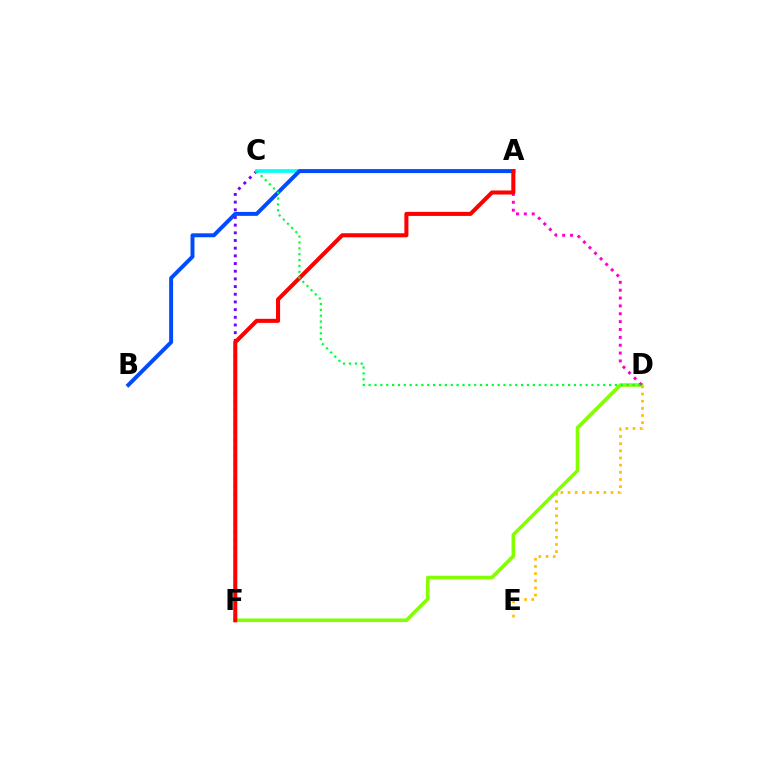{('D', 'F'): [{'color': '#84ff00', 'line_style': 'solid', 'thickness': 2.59}], ('C', 'F'): [{'color': '#7200ff', 'line_style': 'dotted', 'thickness': 2.09}], ('A', 'C'): [{'color': '#00fff6', 'line_style': 'solid', 'thickness': 2.64}], ('A', 'D'): [{'color': '#ff00cf', 'line_style': 'dotted', 'thickness': 2.14}], ('A', 'B'): [{'color': '#004bff', 'line_style': 'solid', 'thickness': 2.84}], ('A', 'F'): [{'color': '#ff0000', 'line_style': 'solid', 'thickness': 2.92}], ('C', 'D'): [{'color': '#00ff39', 'line_style': 'dotted', 'thickness': 1.59}], ('D', 'E'): [{'color': '#ffbd00', 'line_style': 'dotted', 'thickness': 1.95}]}